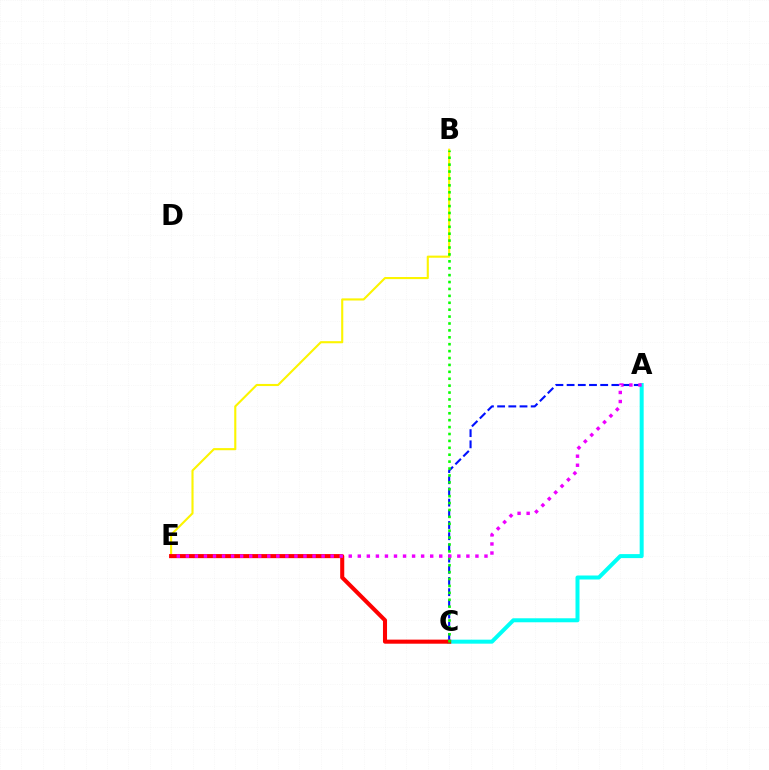{('A', 'C'): [{'color': '#0010ff', 'line_style': 'dashed', 'thickness': 1.52}, {'color': '#00fff6', 'line_style': 'solid', 'thickness': 2.88}], ('B', 'E'): [{'color': '#fcf500', 'line_style': 'solid', 'thickness': 1.52}], ('C', 'E'): [{'color': '#ff0000', 'line_style': 'solid', 'thickness': 2.93}], ('B', 'C'): [{'color': '#08ff00', 'line_style': 'dotted', 'thickness': 1.88}], ('A', 'E'): [{'color': '#ee00ff', 'line_style': 'dotted', 'thickness': 2.46}]}